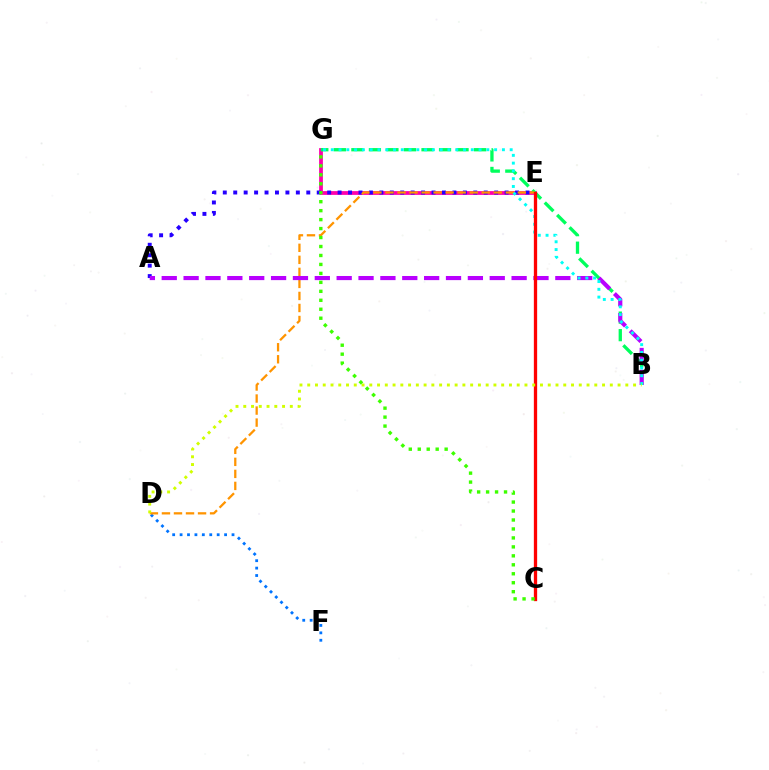{('E', 'G'): [{'color': '#ff00ac', 'line_style': 'solid', 'thickness': 2.71}], ('B', 'G'): [{'color': '#00ff5c', 'line_style': 'dashed', 'thickness': 2.38}, {'color': '#00fff6', 'line_style': 'dotted', 'thickness': 2.11}], ('A', 'E'): [{'color': '#2500ff', 'line_style': 'dotted', 'thickness': 2.84}], ('D', 'F'): [{'color': '#0074ff', 'line_style': 'dotted', 'thickness': 2.02}], ('D', 'E'): [{'color': '#ff9400', 'line_style': 'dashed', 'thickness': 1.63}], ('A', 'B'): [{'color': '#b900ff', 'line_style': 'dashed', 'thickness': 2.97}], ('C', 'E'): [{'color': '#ff0000', 'line_style': 'solid', 'thickness': 2.37}], ('B', 'D'): [{'color': '#d1ff00', 'line_style': 'dotted', 'thickness': 2.11}], ('C', 'G'): [{'color': '#3dff00', 'line_style': 'dotted', 'thickness': 2.44}]}